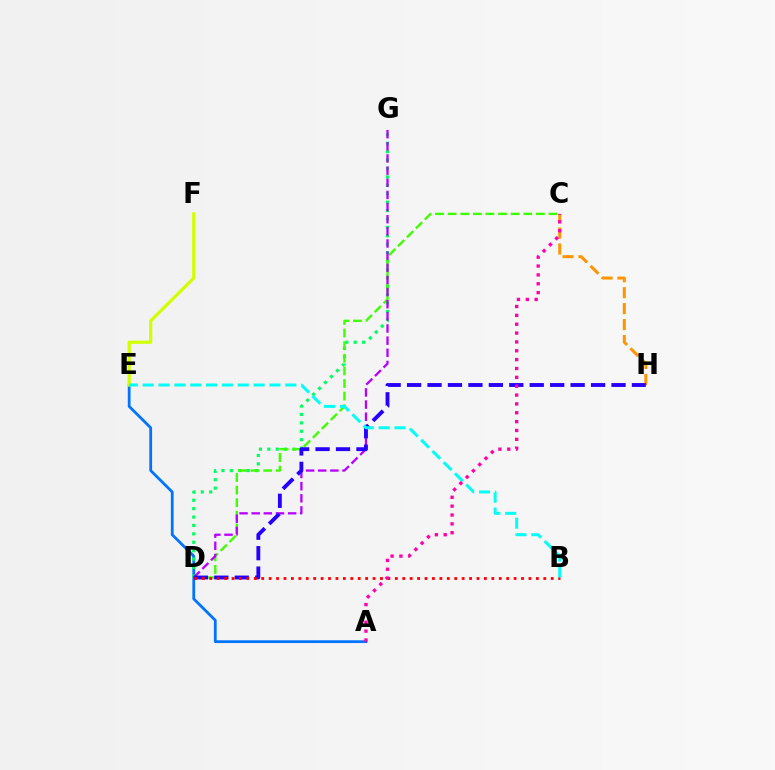{('C', 'H'): [{'color': '#ff9400', 'line_style': 'dashed', 'thickness': 2.17}], ('A', 'E'): [{'color': '#0074ff', 'line_style': 'solid', 'thickness': 2.0}], ('D', 'G'): [{'color': '#00ff5c', 'line_style': 'dotted', 'thickness': 2.28}, {'color': '#b900ff', 'line_style': 'dashed', 'thickness': 1.65}], ('C', 'D'): [{'color': '#3dff00', 'line_style': 'dashed', 'thickness': 1.71}], ('E', 'F'): [{'color': '#d1ff00', 'line_style': 'solid', 'thickness': 2.3}], ('D', 'H'): [{'color': '#2500ff', 'line_style': 'dashed', 'thickness': 2.78}], ('B', 'D'): [{'color': '#ff0000', 'line_style': 'dotted', 'thickness': 2.02}], ('B', 'E'): [{'color': '#00fff6', 'line_style': 'dashed', 'thickness': 2.15}], ('A', 'C'): [{'color': '#ff00ac', 'line_style': 'dotted', 'thickness': 2.41}]}